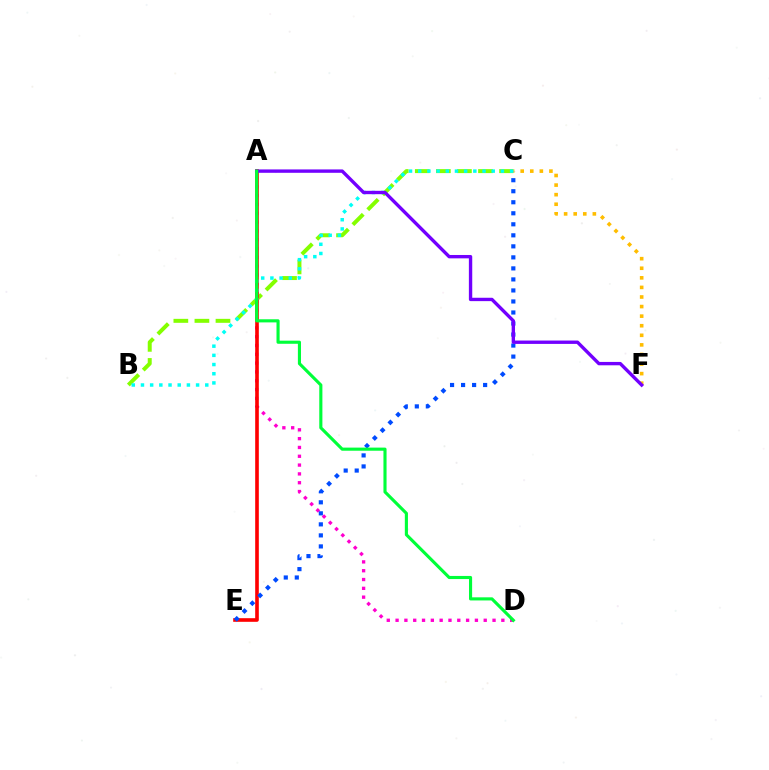{('C', 'F'): [{'color': '#ffbd00', 'line_style': 'dotted', 'thickness': 2.6}], ('A', 'D'): [{'color': '#ff00cf', 'line_style': 'dotted', 'thickness': 2.39}, {'color': '#00ff39', 'line_style': 'solid', 'thickness': 2.25}], ('B', 'C'): [{'color': '#84ff00', 'line_style': 'dashed', 'thickness': 2.86}, {'color': '#00fff6', 'line_style': 'dotted', 'thickness': 2.5}], ('A', 'E'): [{'color': '#ff0000', 'line_style': 'solid', 'thickness': 2.61}], ('C', 'E'): [{'color': '#004bff', 'line_style': 'dotted', 'thickness': 3.0}], ('A', 'F'): [{'color': '#7200ff', 'line_style': 'solid', 'thickness': 2.43}]}